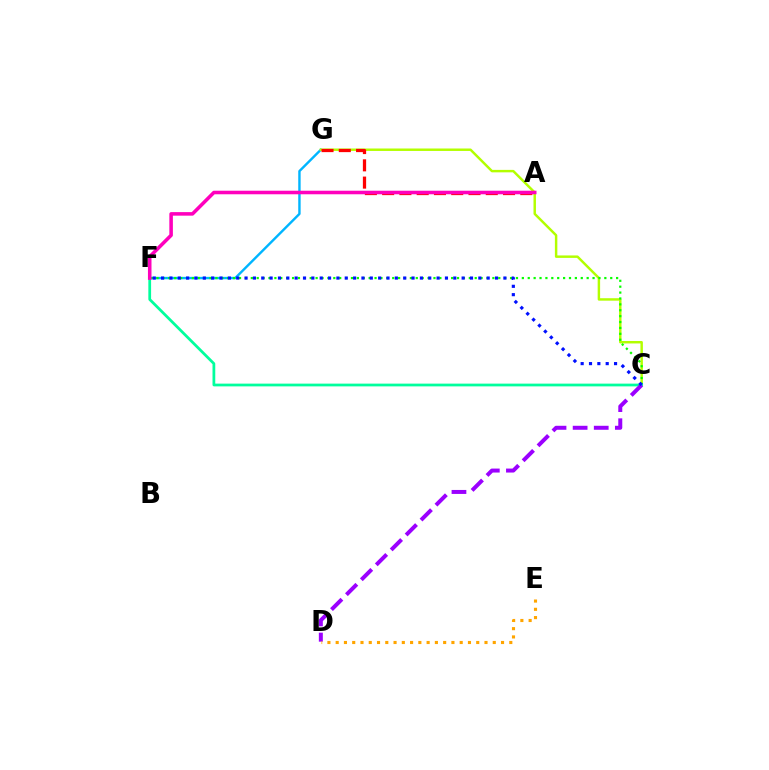{('F', 'G'): [{'color': '#00b5ff', 'line_style': 'solid', 'thickness': 1.73}], ('C', 'G'): [{'color': '#b3ff00', 'line_style': 'solid', 'thickness': 1.77}], ('C', 'F'): [{'color': '#08ff00', 'line_style': 'dotted', 'thickness': 1.6}, {'color': '#00ff9d', 'line_style': 'solid', 'thickness': 1.98}, {'color': '#0010ff', 'line_style': 'dotted', 'thickness': 2.27}], ('A', 'G'): [{'color': '#ff0000', 'line_style': 'dashed', 'thickness': 2.35}], ('C', 'D'): [{'color': '#9b00ff', 'line_style': 'dashed', 'thickness': 2.87}], ('D', 'E'): [{'color': '#ffa500', 'line_style': 'dotted', 'thickness': 2.25}], ('A', 'F'): [{'color': '#ff00bd', 'line_style': 'solid', 'thickness': 2.56}]}